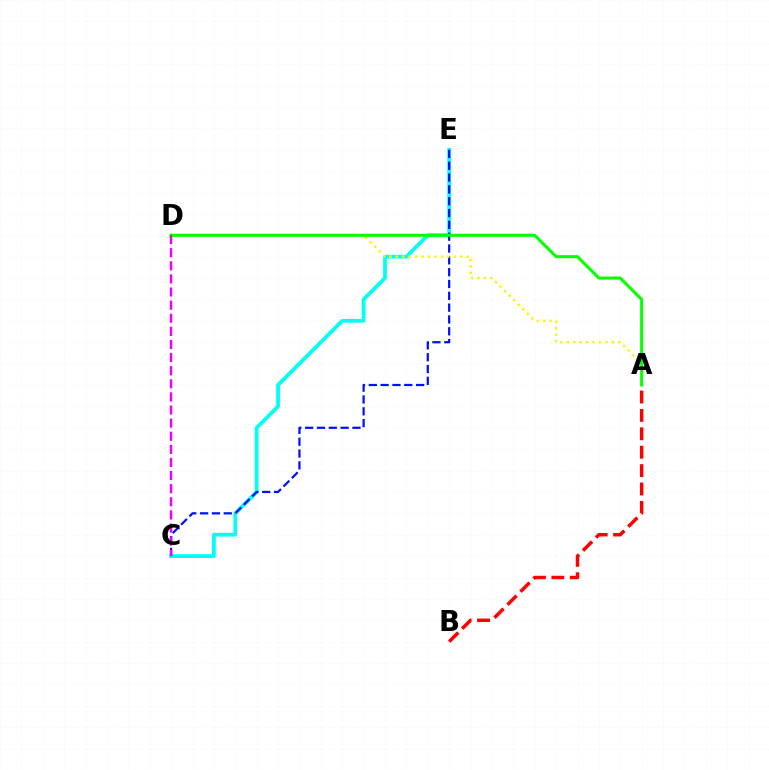{('C', 'E'): [{'color': '#00fff6', 'line_style': 'solid', 'thickness': 2.71}, {'color': '#0010ff', 'line_style': 'dashed', 'thickness': 1.61}], ('A', 'D'): [{'color': '#fcf500', 'line_style': 'dotted', 'thickness': 1.75}, {'color': '#08ff00', 'line_style': 'solid', 'thickness': 2.2}], ('C', 'D'): [{'color': '#ee00ff', 'line_style': 'dashed', 'thickness': 1.78}], ('A', 'B'): [{'color': '#ff0000', 'line_style': 'dashed', 'thickness': 2.5}]}